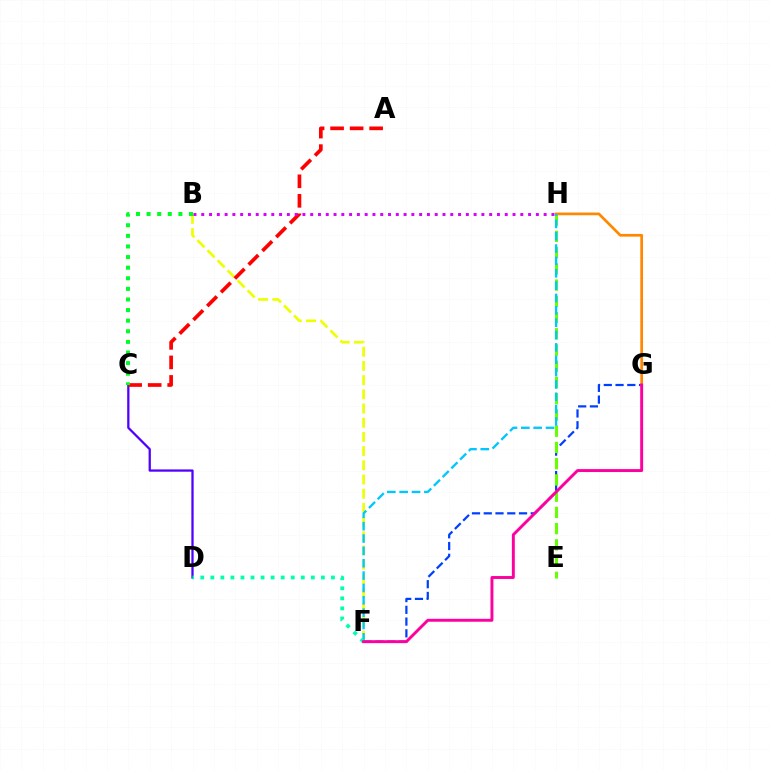{('C', 'D'): [{'color': '#4f00ff', 'line_style': 'solid', 'thickness': 1.63}], ('F', 'G'): [{'color': '#003fff', 'line_style': 'dashed', 'thickness': 1.6}, {'color': '#ff00a0', 'line_style': 'solid', 'thickness': 2.11}], ('E', 'H'): [{'color': '#66ff00', 'line_style': 'dashed', 'thickness': 2.21}], ('G', 'H'): [{'color': '#ff8800', 'line_style': 'solid', 'thickness': 1.96}], ('B', 'F'): [{'color': '#eeff00', 'line_style': 'dashed', 'thickness': 1.93}], ('A', 'C'): [{'color': '#ff0000', 'line_style': 'dashed', 'thickness': 2.65}], ('B', 'H'): [{'color': '#d600ff', 'line_style': 'dotted', 'thickness': 2.11}], ('F', 'H'): [{'color': '#00c7ff', 'line_style': 'dashed', 'thickness': 1.68}], ('D', 'F'): [{'color': '#00ffaf', 'line_style': 'dotted', 'thickness': 2.73}], ('B', 'C'): [{'color': '#00ff27', 'line_style': 'dotted', 'thickness': 2.88}]}